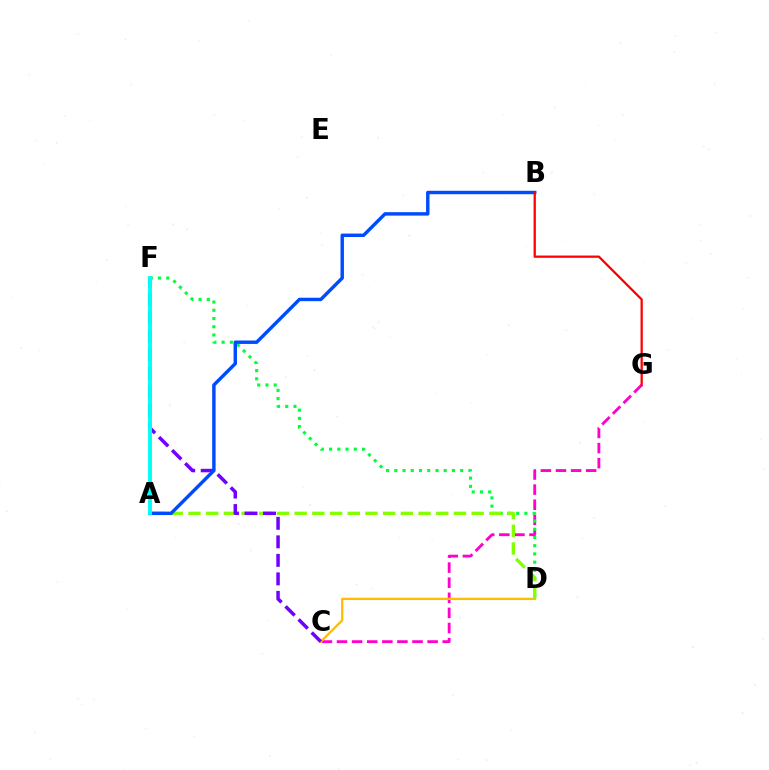{('C', 'G'): [{'color': '#ff00cf', 'line_style': 'dashed', 'thickness': 2.05}], ('D', 'F'): [{'color': '#00ff39', 'line_style': 'dotted', 'thickness': 2.24}], ('C', 'D'): [{'color': '#ffbd00', 'line_style': 'solid', 'thickness': 1.67}], ('A', 'D'): [{'color': '#84ff00', 'line_style': 'dashed', 'thickness': 2.4}], ('C', 'F'): [{'color': '#7200ff', 'line_style': 'dashed', 'thickness': 2.52}], ('A', 'B'): [{'color': '#004bff', 'line_style': 'solid', 'thickness': 2.47}], ('B', 'G'): [{'color': '#ff0000', 'line_style': 'solid', 'thickness': 1.63}], ('A', 'F'): [{'color': '#00fff6', 'line_style': 'solid', 'thickness': 2.79}]}